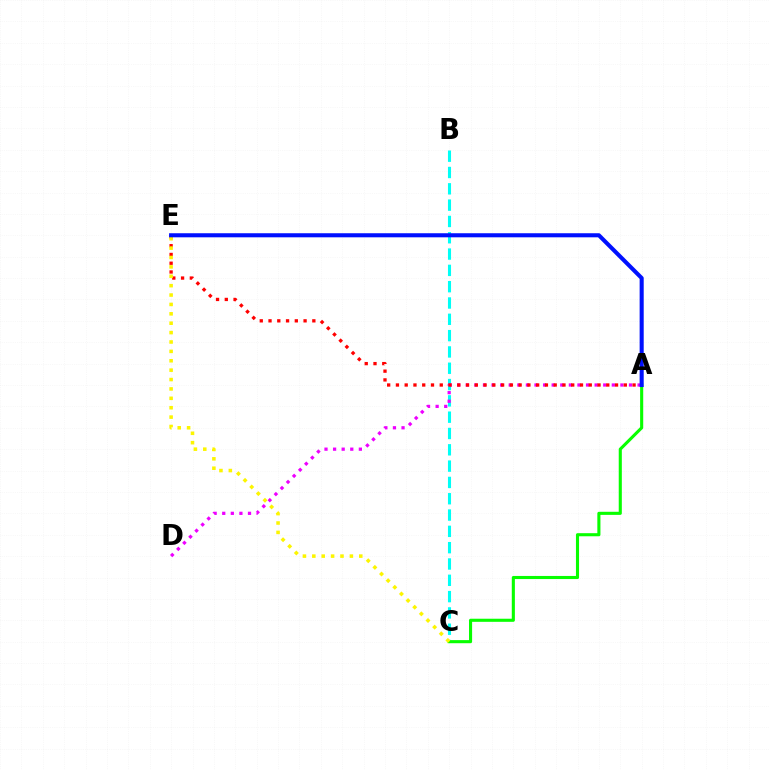{('B', 'C'): [{'color': '#00fff6', 'line_style': 'dashed', 'thickness': 2.22}], ('A', 'D'): [{'color': '#ee00ff', 'line_style': 'dotted', 'thickness': 2.33}], ('A', 'E'): [{'color': '#ff0000', 'line_style': 'dotted', 'thickness': 2.38}, {'color': '#0010ff', 'line_style': 'solid', 'thickness': 2.93}], ('A', 'C'): [{'color': '#08ff00', 'line_style': 'solid', 'thickness': 2.23}], ('C', 'E'): [{'color': '#fcf500', 'line_style': 'dotted', 'thickness': 2.55}]}